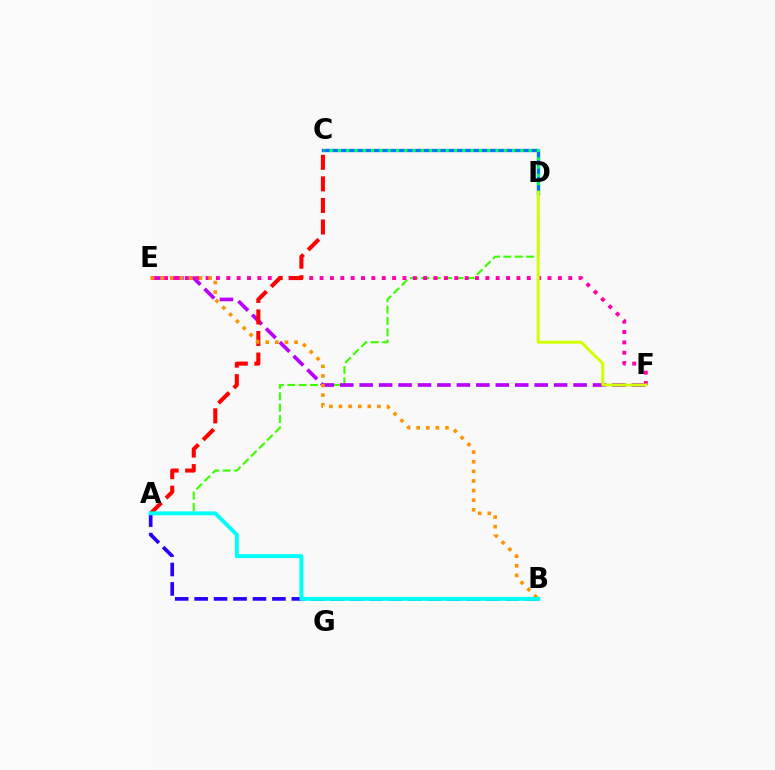{('A', 'D'): [{'color': '#3dff00', 'line_style': 'dashed', 'thickness': 1.54}], ('C', 'D'): [{'color': '#0074ff', 'line_style': 'solid', 'thickness': 2.4}, {'color': '#00ff5c', 'line_style': 'dotted', 'thickness': 2.25}], ('E', 'F'): [{'color': '#b900ff', 'line_style': 'dashed', 'thickness': 2.64}, {'color': '#ff00ac', 'line_style': 'dotted', 'thickness': 2.82}], ('A', 'C'): [{'color': '#ff0000', 'line_style': 'dashed', 'thickness': 2.93}], ('B', 'E'): [{'color': '#ff9400', 'line_style': 'dotted', 'thickness': 2.61}], ('A', 'B'): [{'color': '#2500ff', 'line_style': 'dashed', 'thickness': 2.64}, {'color': '#00fff6', 'line_style': 'solid', 'thickness': 2.83}], ('D', 'F'): [{'color': '#d1ff00', 'line_style': 'solid', 'thickness': 2.13}]}